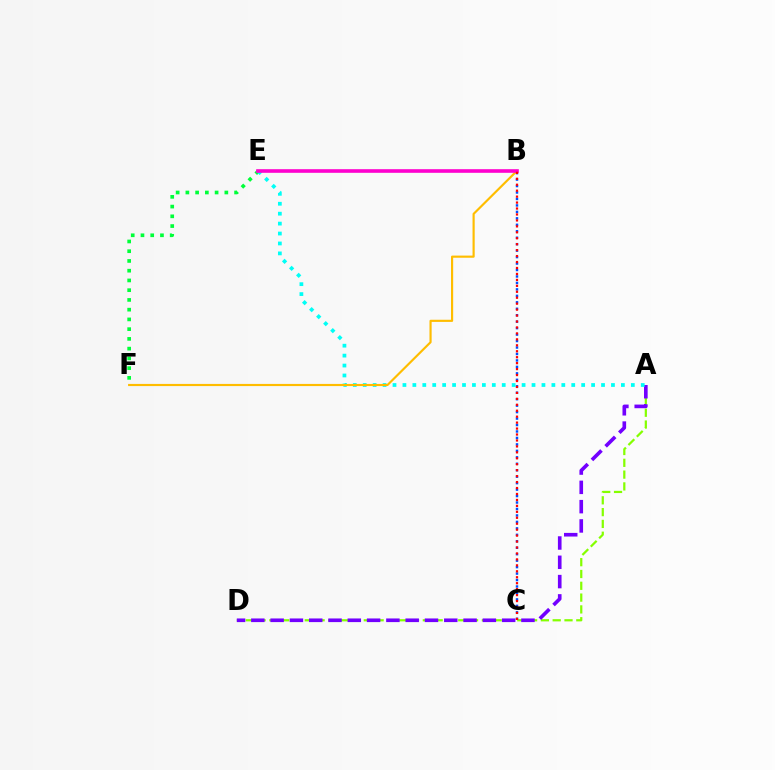{('A', 'D'): [{'color': '#84ff00', 'line_style': 'dashed', 'thickness': 1.6}, {'color': '#7200ff', 'line_style': 'dashed', 'thickness': 2.62}], ('E', 'F'): [{'color': '#00ff39', 'line_style': 'dotted', 'thickness': 2.65}], ('B', 'C'): [{'color': '#004bff', 'line_style': 'dotted', 'thickness': 1.75}, {'color': '#ff0000', 'line_style': 'dotted', 'thickness': 1.62}], ('A', 'E'): [{'color': '#00fff6', 'line_style': 'dotted', 'thickness': 2.7}], ('B', 'F'): [{'color': '#ffbd00', 'line_style': 'solid', 'thickness': 1.55}], ('B', 'E'): [{'color': '#ff00cf', 'line_style': 'solid', 'thickness': 2.61}]}